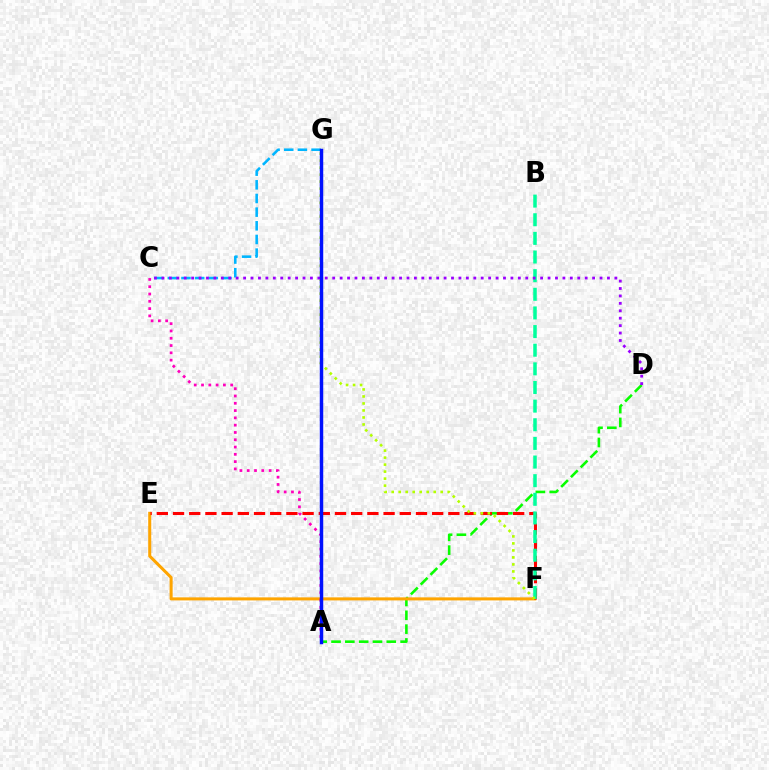{('A', 'D'): [{'color': '#08ff00', 'line_style': 'dashed', 'thickness': 1.88}], ('E', 'F'): [{'color': '#ffa500', 'line_style': 'solid', 'thickness': 2.19}, {'color': '#ff0000', 'line_style': 'dashed', 'thickness': 2.2}], ('B', 'F'): [{'color': '#00ff9d', 'line_style': 'dashed', 'thickness': 2.53}], ('A', 'C'): [{'color': '#ff00bd', 'line_style': 'dotted', 'thickness': 1.98}], ('C', 'G'): [{'color': '#00b5ff', 'line_style': 'dashed', 'thickness': 1.86}], ('F', 'G'): [{'color': '#b3ff00', 'line_style': 'dotted', 'thickness': 1.9}], ('C', 'D'): [{'color': '#9b00ff', 'line_style': 'dotted', 'thickness': 2.02}], ('A', 'G'): [{'color': '#0010ff', 'line_style': 'solid', 'thickness': 2.49}]}